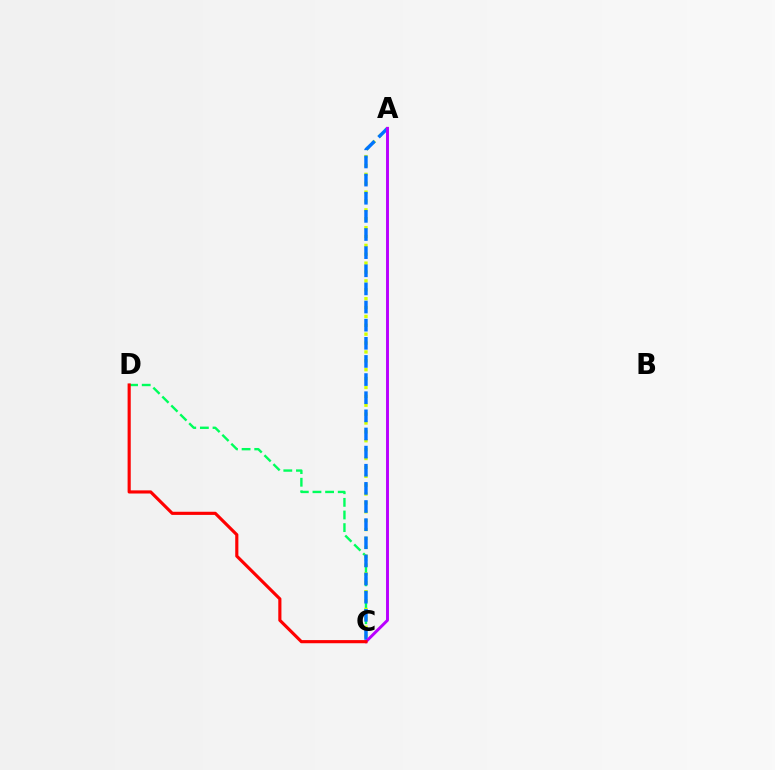{('C', 'D'): [{'color': '#00ff5c', 'line_style': 'dashed', 'thickness': 1.72}, {'color': '#ff0000', 'line_style': 'solid', 'thickness': 2.26}], ('A', 'C'): [{'color': '#d1ff00', 'line_style': 'dotted', 'thickness': 2.41}, {'color': '#0074ff', 'line_style': 'dashed', 'thickness': 2.46}, {'color': '#b900ff', 'line_style': 'solid', 'thickness': 2.11}]}